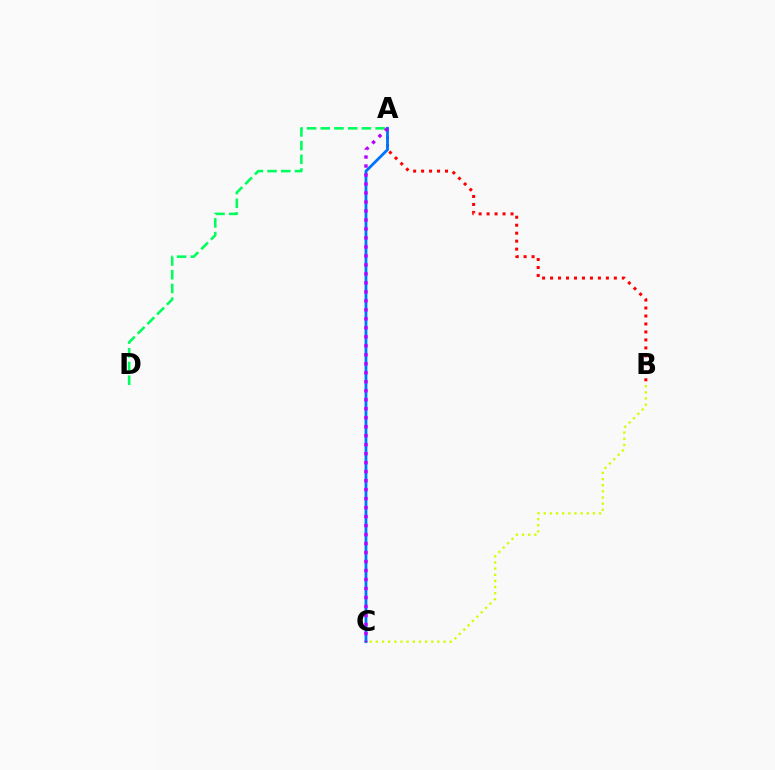{('B', 'C'): [{'color': '#d1ff00', 'line_style': 'dotted', 'thickness': 1.67}], ('A', 'B'): [{'color': '#ff0000', 'line_style': 'dotted', 'thickness': 2.17}], ('A', 'D'): [{'color': '#00ff5c', 'line_style': 'dashed', 'thickness': 1.86}], ('A', 'C'): [{'color': '#0074ff', 'line_style': 'solid', 'thickness': 2.02}, {'color': '#b900ff', 'line_style': 'dotted', 'thickness': 2.44}]}